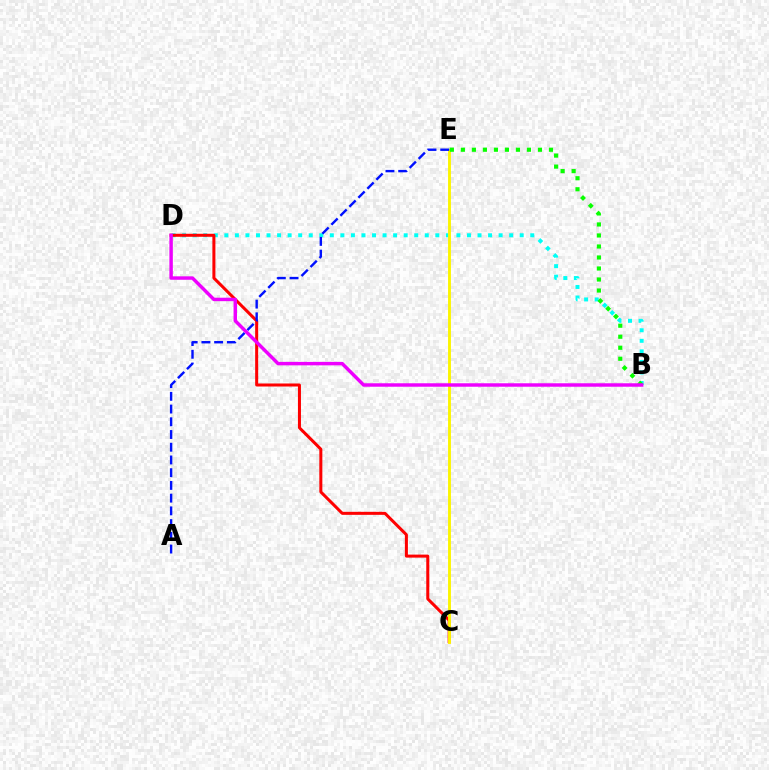{('B', 'D'): [{'color': '#00fff6', 'line_style': 'dotted', 'thickness': 2.87}, {'color': '#ee00ff', 'line_style': 'solid', 'thickness': 2.49}], ('C', 'D'): [{'color': '#ff0000', 'line_style': 'solid', 'thickness': 2.18}], ('C', 'E'): [{'color': '#fcf500', 'line_style': 'solid', 'thickness': 2.08}], ('A', 'E'): [{'color': '#0010ff', 'line_style': 'dashed', 'thickness': 1.73}], ('B', 'E'): [{'color': '#08ff00', 'line_style': 'dotted', 'thickness': 2.99}]}